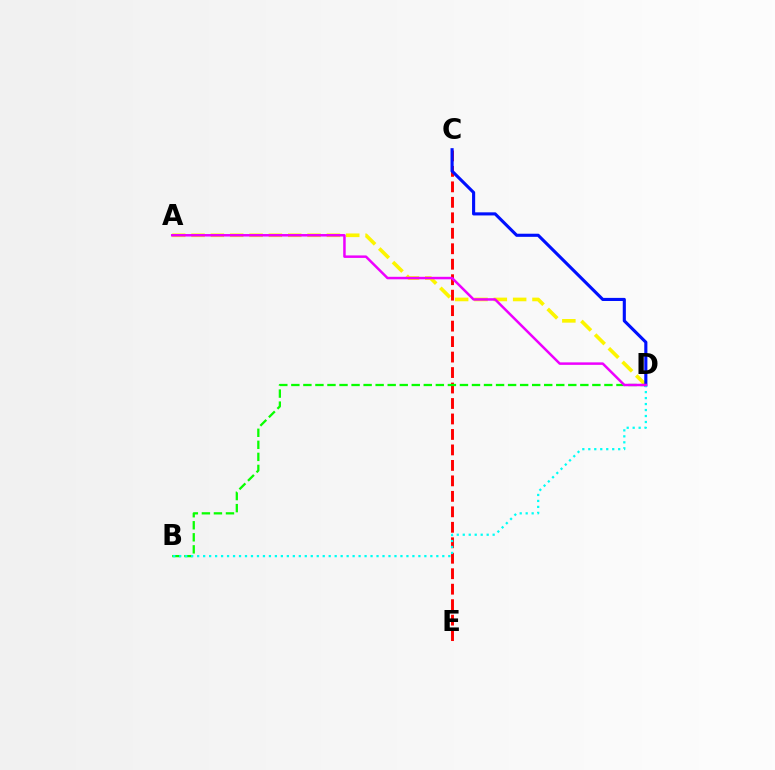{('A', 'D'): [{'color': '#fcf500', 'line_style': 'dashed', 'thickness': 2.63}, {'color': '#ee00ff', 'line_style': 'solid', 'thickness': 1.8}], ('C', 'E'): [{'color': '#ff0000', 'line_style': 'dashed', 'thickness': 2.1}], ('C', 'D'): [{'color': '#0010ff', 'line_style': 'solid', 'thickness': 2.24}], ('B', 'D'): [{'color': '#08ff00', 'line_style': 'dashed', 'thickness': 1.64}, {'color': '#00fff6', 'line_style': 'dotted', 'thickness': 1.62}]}